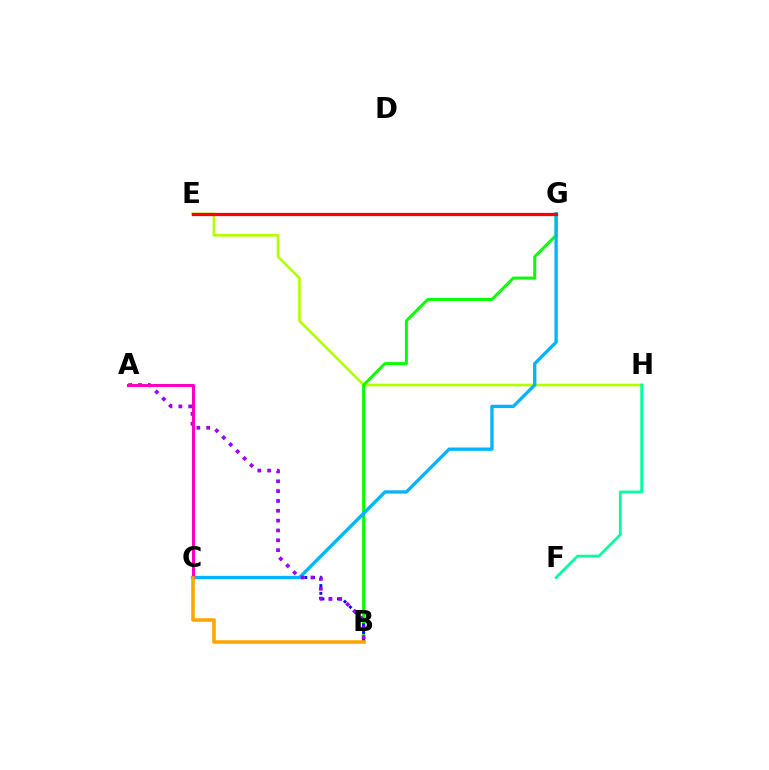{('E', 'H'): [{'color': '#b3ff00', 'line_style': 'solid', 'thickness': 1.92}], ('B', 'G'): [{'color': '#08ff00', 'line_style': 'solid', 'thickness': 2.14}], ('B', 'C'): [{'color': '#0010ff', 'line_style': 'dotted', 'thickness': 2.1}, {'color': '#ffa500', 'line_style': 'solid', 'thickness': 2.57}], ('C', 'G'): [{'color': '#00b5ff', 'line_style': 'solid', 'thickness': 2.39}], ('A', 'B'): [{'color': '#9b00ff', 'line_style': 'dotted', 'thickness': 2.67}], ('A', 'C'): [{'color': '#ff00bd', 'line_style': 'solid', 'thickness': 2.2}], ('E', 'G'): [{'color': '#ff0000', 'line_style': 'solid', 'thickness': 2.34}], ('F', 'H'): [{'color': '#00ff9d', 'line_style': 'solid', 'thickness': 1.98}]}